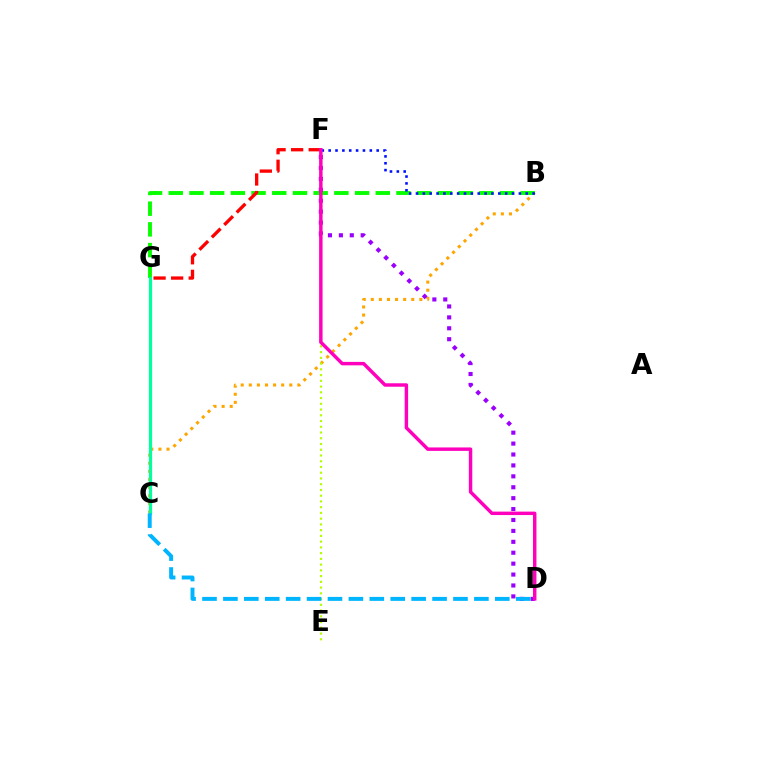{('B', 'C'): [{'color': '#ffa500', 'line_style': 'dotted', 'thickness': 2.2}], ('B', 'G'): [{'color': '#08ff00', 'line_style': 'dashed', 'thickness': 2.81}], ('D', 'F'): [{'color': '#9b00ff', 'line_style': 'dotted', 'thickness': 2.97}, {'color': '#ff00bd', 'line_style': 'solid', 'thickness': 2.48}], ('F', 'G'): [{'color': '#ff0000', 'line_style': 'dashed', 'thickness': 2.39}], ('C', 'G'): [{'color': '#00ff9d', 'line_style': 'solid', 'thickness': 2.3}], ('B', 'F'): [{'color': '#0010ff', 'line_style': 'dotted', 'thickness': 1.86}], ('E', 'F'): [{'color': '#b3ff00', 'line_style': 'dotted', 'thickness': 1.56}], ('C', 'D'): [{'color': '#00b5ff', 'line_style': 'dashed', 'thickness': 2.84}]}